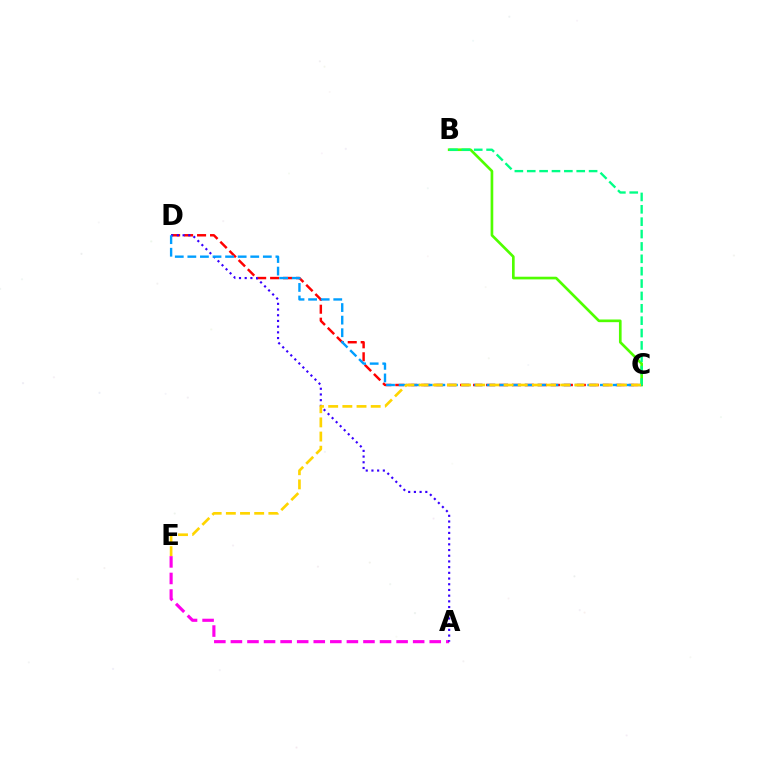{('C', 'D'): [{'color': '#ff0000', 'line_style': 'dashed', 'thickness': 1.76}, {'color': '#009eff', 'line_style': 'dashed', 'thickness': 1.71}], ('A', 'E'): [{'color': '#ff00ed', 'line_style': 'dashed', 'thickness': 2.25}], ('B', 'C'): [{'color': '#4fff00', 'line_style': 'solid', 'thickness': 1.92}, {'color': '#00ff86', 'line_style': 'dashed', 'thickness': 1.68}], ('A', 'D'): [{'color': '#3700ff', 'line_style': 'dotted', 'thickness': 1.55}], ('C', 'E'): [{'color': '#ffd500', 'line_style': 'dashed', 'thickness': 1.93}]}